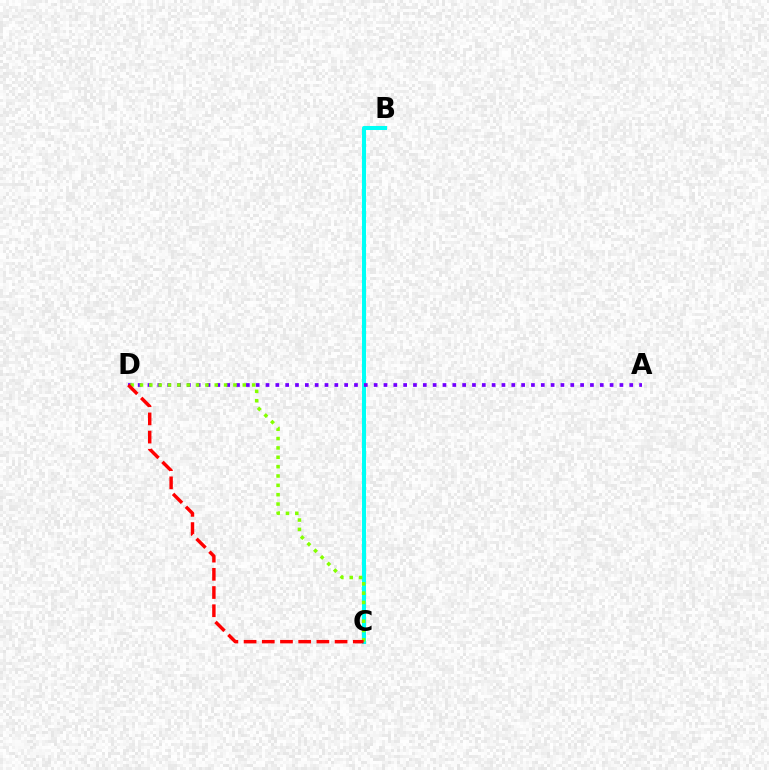{('B', 'C'): [{'color': '#00fff6', 'line_style': 'solid', 'thickness': 2.91}], ('A', 'D'): [{'color': '#7200ff', 'line_style': 'dotted', 'thickness': 2.67}], ('C', 'D'): [{'color': '#84ff00', 'line_style': 'dotted', 'thickness': 2.54}, {'color': '#ff0000', 'line_style': 'dashed', 'thickness': 2.47}]}